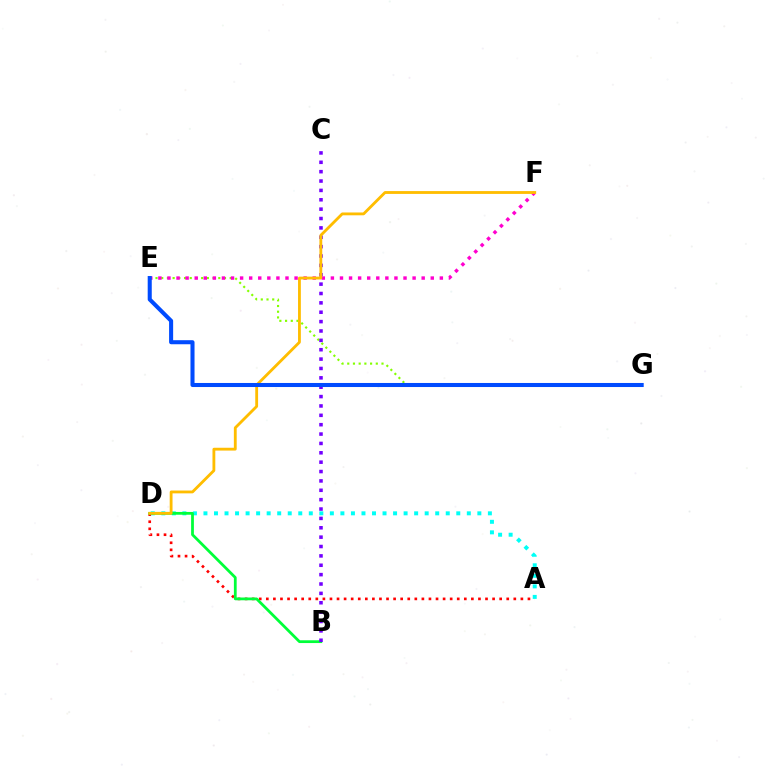{('A', 'D'): [{'color': '#ff0000', 'line_style': 'dotted', 'thickness': 1.92}, {'color': '#00fff6', 'line_style': 'dotted', 'thickness': 2.86}], ('E', 'G'): [{'color': '#84ff00', 'line_style': 'dotted', 'thickness': 1.55}, {'color': '#004bff', 'line_style': 'solid', 'thickness': 2.92}], ('B', 'D'): [{'color': '#00ff39', 'line_style': 'solid', 'thickness': 2.0}], ('B', 'C'): [{'color': '#7200ff', 'line_style': 'dotted', 'thickness': 2.55}], ('E', 'F'): [{'color': '#ff00cf', 'line_style': 'dotted', 'thickness': 2.47}], ('D', 'F'): [{'color': '#ffbd00', 'line_style': 'solid', 'thickness': 2.03}]}